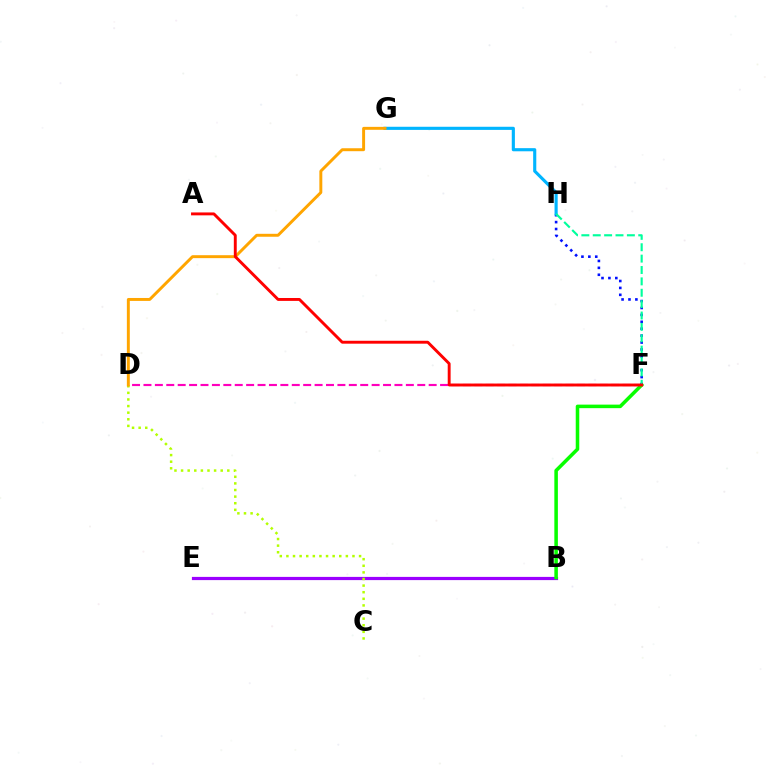{('B', 'E'): [{'color': '#9b00ff', 'line_style': 'solid', 'thickness': 2.31}], ('C', 'D'): [{'color': '#b3ff00', 'line_style': 'dotted', 'thickness': 1.79}], ('D', 'F'): [{'color': '#ff00bd', 'line_style': 'dashed', 'thickness': 1.55}], ('B', 'F'): [{'color': '#08ff00', 'line_style': 'solid', 'thickness': 2.55}], ('F', 'H'): [{'color': '#0010ff', 'line_style': 'dotted', 'thickness': 1.88}, {'color': '#00ff9d', 'line_style': 'dashed', 'thickness': 1.55}], ('G', 'H'): [{'color': '#00b5ff', 'line_style': 'solid', 'thickness': 2.25}], ('D', 'G'): [{'color': '#ffa500', 'line_style': 'solid', 'thickness': 2.12}], ('A', 'F'): [{'color': '#ff0000', 'line_style': 'solid', 'thickness': 2.09}]}